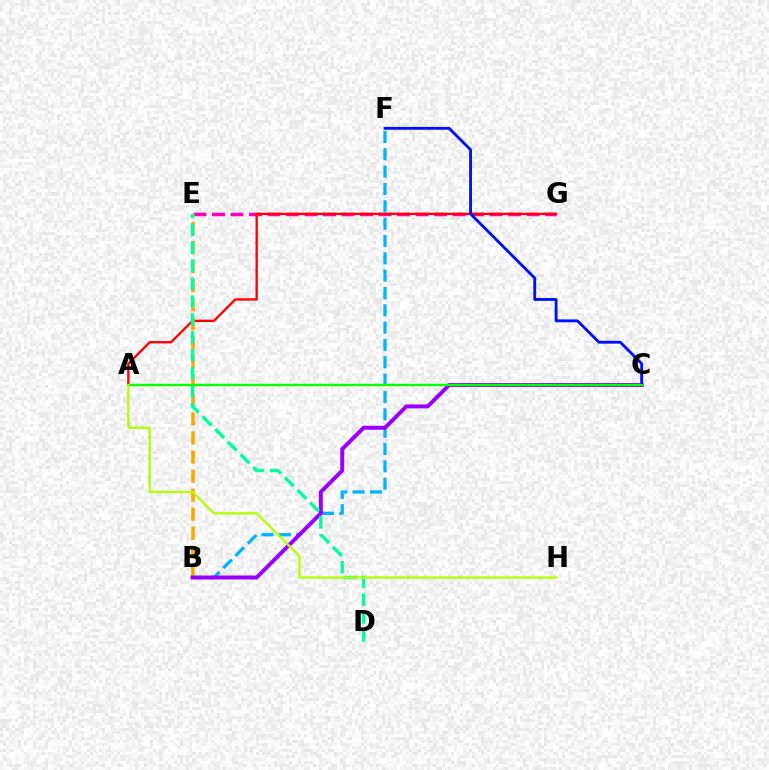{('E', 'G'): [{'color': '#ff00bd', 'line_style': 'dashed', 'thickness': 2.51}], ('B', 'F'): [{'color': '#00b5ff', 'line_style': 'dashed', 'thickness': 2.36}], ('A', 'G'): [{'color': '#ff0000', 'line_style': 'solid', 'thickness': 1.68}], ('B', 'E'): [{'color': '#ffa500', 'line_style': 'dashed', 'thickness': 2.59}], ('B', 'C'): [{'color': '#9b00ff', 'line_style': 'solid', 'thickness': 2.86}], ('D', 'E'): [{'color': '#00ff9d', 'line_style': 'dashed', 'thickness': 2.43}], ('C', 'F'): [{'color': '#0010ff', 'line_style': 'solid', 'thickness': 2.06}], ('A', 'C'): [{'color': '#08ff00', 'line_style': 'solid', 'thickness': 1.69}], ('A', 'H'): [{'color': '#b3ff00', 'line_style': 'solid', 'thickness': 1.65}]}